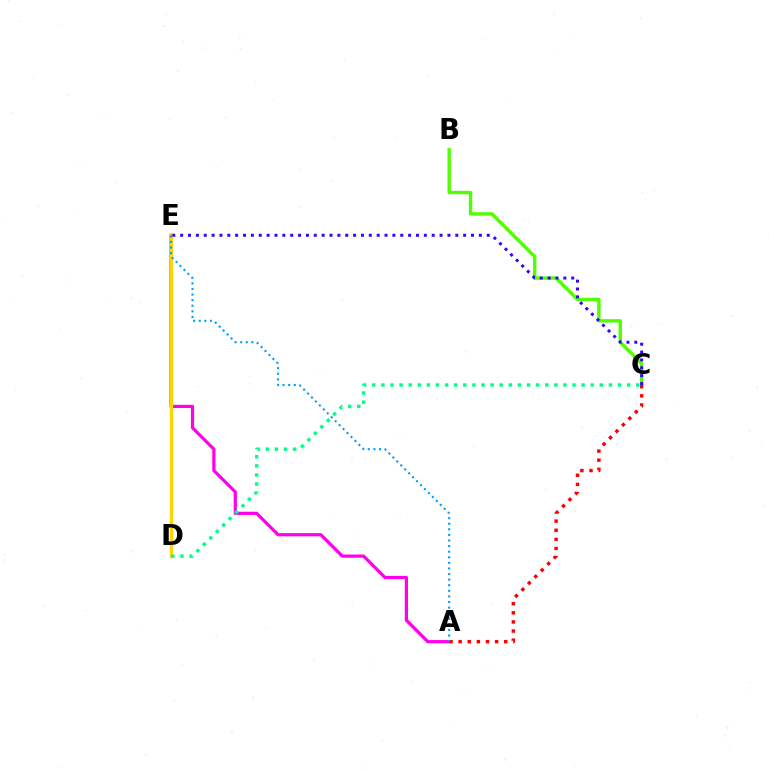{('A', 'E'): [{'color': '#ff00ed', 'line_style': 'solid', 'thickness': 2.31}, {'color': '#009eff', 'line_style': 'dotted', 'thickness': 1.52}], ('D', 'E'): [{'color': '#ffd500', 'line_style': 'solid', 'thickness': 2.43}], ('B', 'C'): [{'color': '#4fff00', 'line_style': 'solid', 'thickness': 2.42}], ('C', 'D'): [{'color': '#00ff86', 'line_style': 'dotted', 'thickness': 2.47}], ('C', 'E'): [{'color': '#3700ff', 'line_style': 'dotted', 'thickness': 2.14}], ('A', 'C'): [{'color': '#ff0000', 'line_style': 'dotted', 'thickness': 2.48}]}